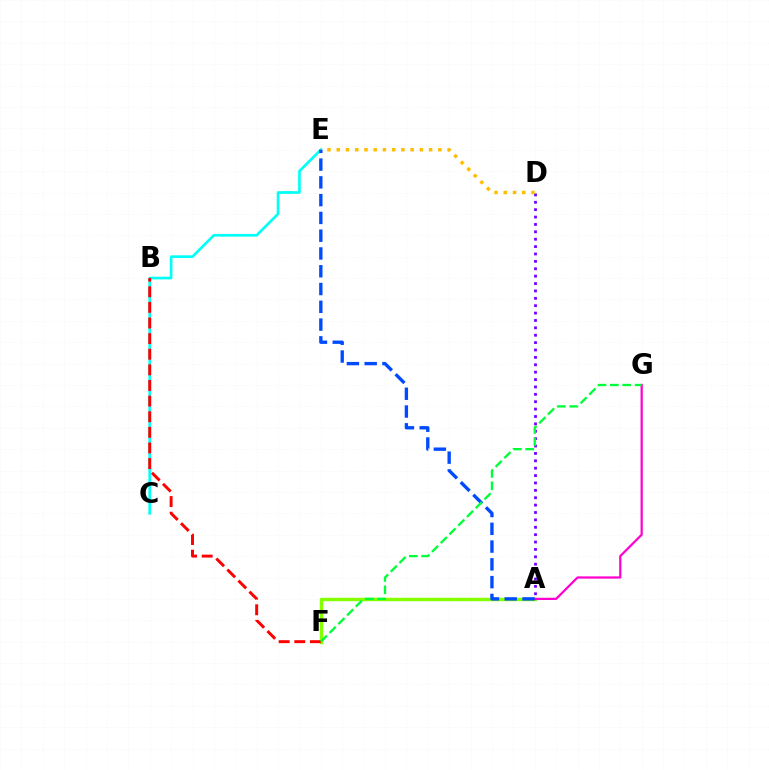{('A', 'D'): [{'color': '#7200ff', 'line_style': 'dotted', 'thickness': 2.01}], ('C', 'E'): [{'color': '#00fff6', 'line_style': 'solid', 'thickness': 1.92}], ('A', 'F'): [{'color': '#84ff00', 'line_style': 'solid', 'thickness': 2.47}], ('B', 'F'): [{'color': '#ff0000', 'line_style': 'dashed', 'thickness': 2.12}], ('A', 'G'): [{'color': '#ff00cf', 'line_style': 'solid', 'thickness': 1.61}], ('D', 'E'): [{'color': '#ffbd00', 'line_style': 'dotted', 'thickness': 2.51}], ('A', 'E'): [{'color': '#004bff', 'line_style': 'dashed', 'thickness': 2.41}], ('F', 'G'): [{'color': '#00ff39', 'line_style': 'dashed', 'thickness': 1.68}]}